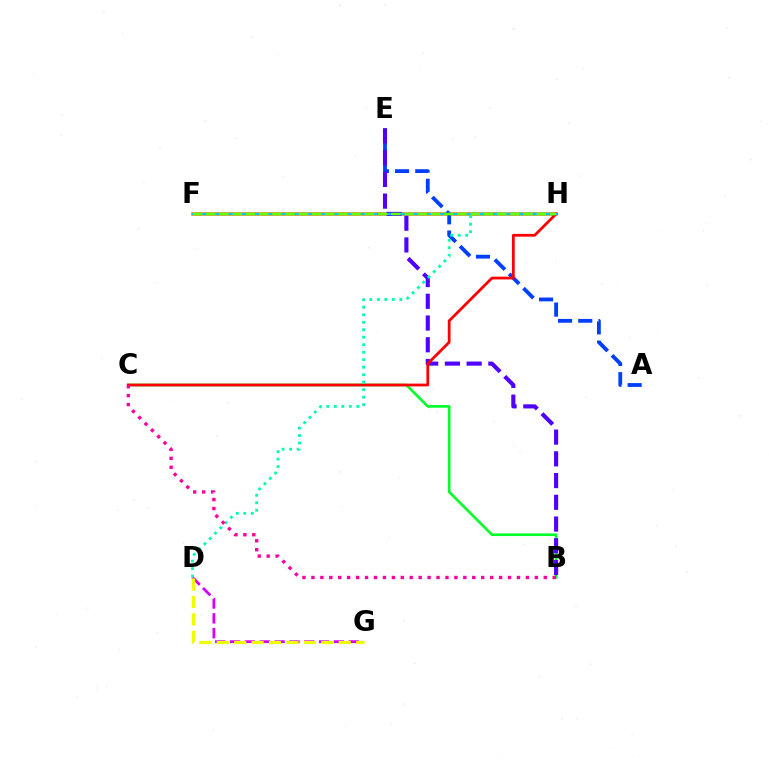{('F', 'H'): [{'color': '#ff8800', 'line_style': 'solid', 'thickness': 2.6}, {'color': '#00c7ff', 'line_style': 'solid', 'thickness': 1.7}, {'color': '#66ff00', 'line_style': 'dashed', 'thickness': 1.8}], ('A', 'E'): [{'color': '#003fff', 'line_style': 'dashed', 'thickness': 2.74}], ('B', 'C'): [{'color': '#00ff27', 'line_style': 'solid', 'thickness': 1.9}, {'color': '#ff00a0', 'line_style': 'dotted', 'thickness': 2.43}], ('B', 'E'): [{'color': '#4f00ff', 'line_style': 'dashed', 'thickness': 2.95}], ('C', 'H'): [{'color': '#ff0000', 'line_style': 'solid', 'thickness': 1.99}], ('D', 'G'): [{'color': '#d600ff', 'line_style': 'dashed', 'thickness': 2.02}, {'color': '#eeff00', 'line_style': 'dashed', 'thickness': 2.37}], ('D', 'H'): [{'color': '#00ffaf', 'line_style': 'dotted', 'thickness': 2.04}]}